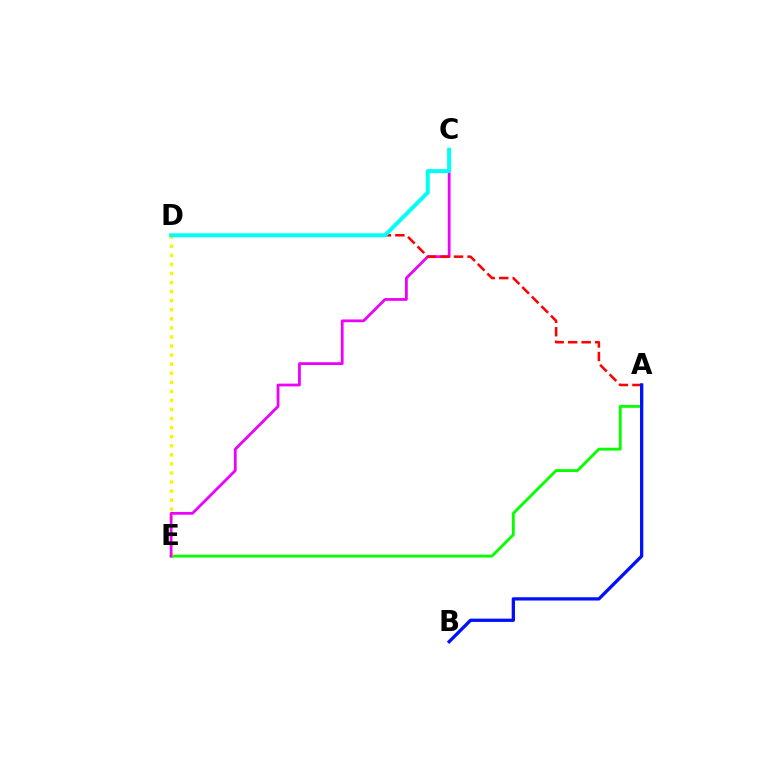{('A', 'E'): [{'color': '#08ff00', 'line_style': 'solid', 'thickness': 2.07}], ('D', 'E'): [{'color': '#fcf500', 'line_style': 'dotted', 'thickness': 2.46}], ('C', 'E'): [{'color': '#ee00ff', 'line_style': 'solid', 'thickness': 2.0}], ('A', 'D'): [{'color': '#ff0000', 'line_style': 'dashed', 'thickness': 1.83}], ('A', 'B'): [{'color': '#0010ff', 'line_style': 'solid', 'thickness': 2.36}], ('C', 'D'): [{'color': '#00fff6', 'line_style': 'solid', 'thickness': 2.86}]}